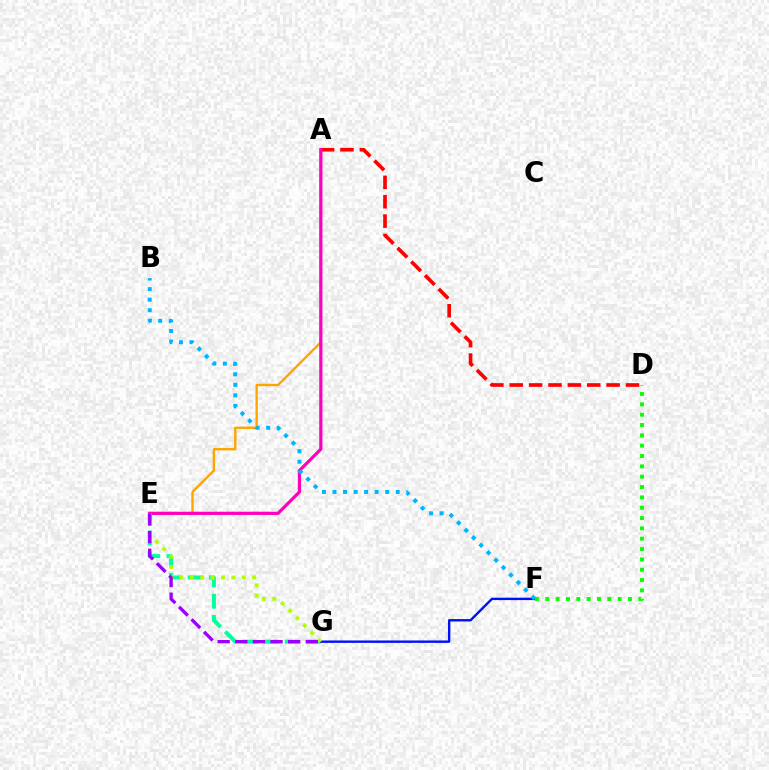{('A', 'E'): [{'color': '#ffa500', 'line_style': 'solid', 'thickness': 1.72}, {'color': '#ff00bd', 'line_style': 'solid', 'thickness': 2.31}], ('E', 'G'): [{'color': '#00ff9d', 'line_style': 'dashed', 'thickness': 2.89}, {'color': '#b3ff00', 'line_style': 'dotted', 'thickness': 2.82}, {'color': '#9b00ff', 'line_style': 'dashed', 'thickness': 2.39}], ('A', 'D'): [{'color': '#ff0000', 'line_style': 'dashed', 'thickness': 2.63}], ('F', 'G'): [{'color': '#0010ff', 'line_style': 'solid', 'thickness': 1.72}], ('D', 'F'): [{'color': '#08ff00', 'line_style': 'dotted', 'thickness': 2.81}], ('B', 'F'): [{'color': '#00b5ff', 'line_style': 'dotted', 'thickness': 2.87}]}